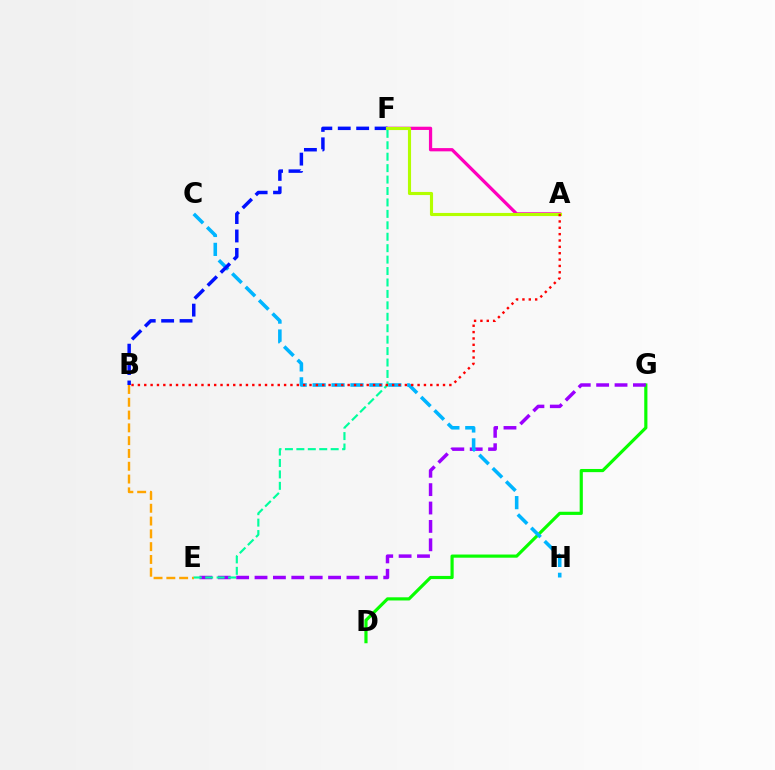{('D', 'G'): [{'color': '#08ff00', 'line_style': 'solid', 'thickness': 2.28}], ('E', 'G'): [{'color': '#9b00ff', 'line_style': 'dashed', 'thickness': 2.5}], ('C', 'H'): [{'color': '#00b5ff', 'line_style': 'dashed', 'thickness': 2.57}], ('A', 'F'): [{'color': '#ff00bd', 'line_style': 'solid', 'thickness': 2.34}, {'color': '#b3ff00', 'line_style': 'solid', 'thickness': 2.25}], ('B', 'F'): [{'color': '#0010ff', 'line_style': 'dashed', 'thickness': 2.5}], ('B', 'E'): [{'color': '#ffa500', 'line_style': 'dashed', 'thickness': 1.74}], ('E', 'F'): [{'color': '#00ff9d', 'line_style': 'dashed', 'thickness': 1.55}], ('A', 'B'): [{'color': '#ff0000', 'line_style': 'dotted', 'thickness': 1.73}]}